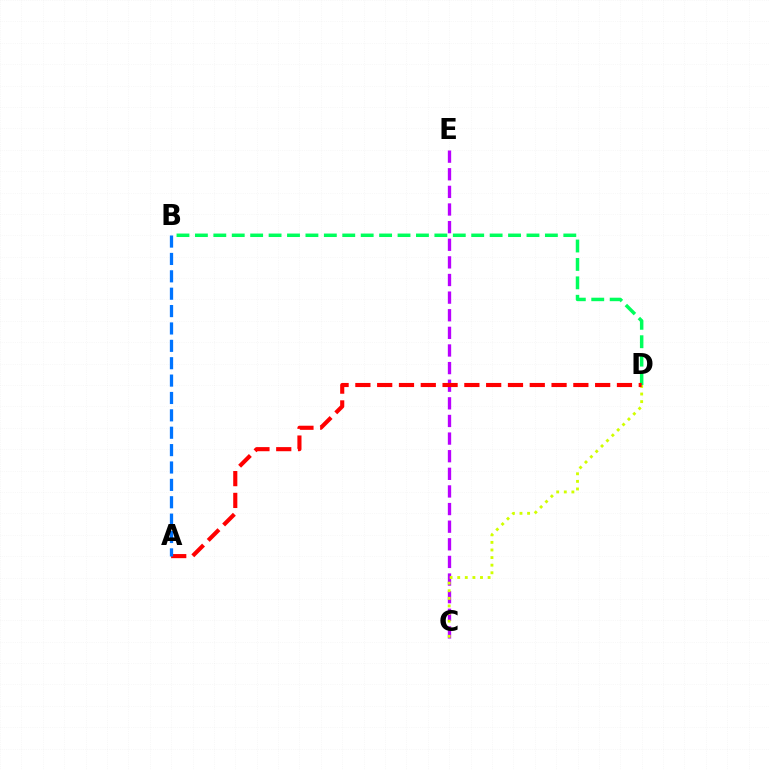{('B', 'D'): [{'color': '#00ff5c', 'line_style': 'dashed', 'thickness': 2.5}], ('C', 'E'): [{'color': '#b900ff', 'line_style': 'dashed', 'thickness': 2.39}], ('C', 'D'): [{'color': '#d1ff00', 'line_style': 'dotted', 'thickness': 2.06}], ('A', 'D'): [{'color': '#ff0000', 'line_style': 'dashed', 'thickness': 2.96}], ('A', 'B'): [{'color': '#0074ff', 'line_style': 'dashed', 'thickness': 2.36}]}